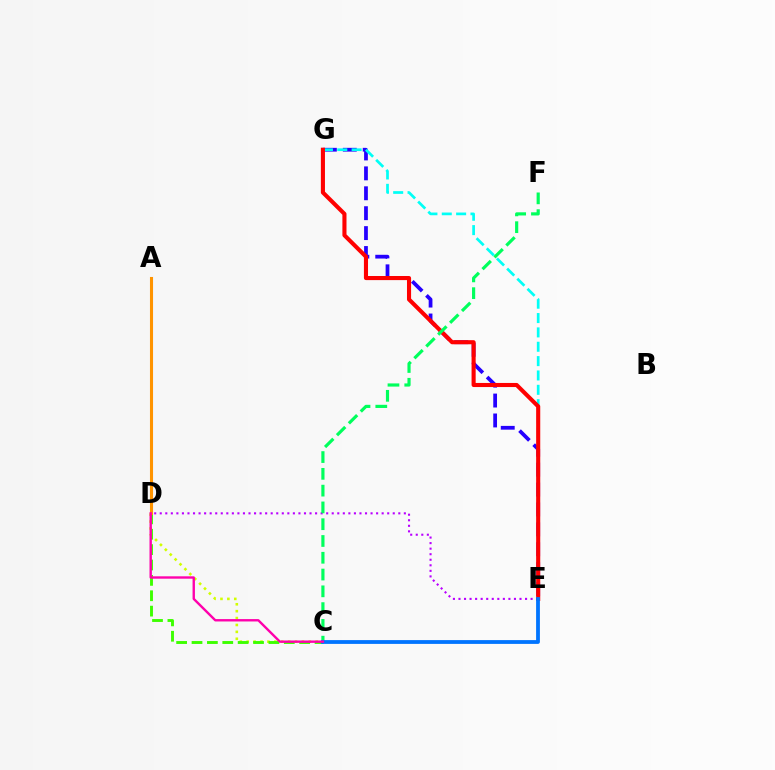{('C', 'D'): [{'color': '#d1ff00', 'line_style': 'dotted', 'thickness': 1.88}, {'color': '#3dff00', 'line_style': 'dashed', 'thickness': 2.09}, {'color': '#ff00ac', 'line_style': 'solid', 'thickness': 1.71}], ('E', 'G'): [{'color': '#2500ff', 'line_style': 'dashed', 'thickness': 2.71}, {'color': '#00fff6', 'line_style': 'dashed', 'thickness': 1.95}, {'color': '#ff0000', 'line_style': 'solid', 'thickness': 2.95}], ('D', 'E'): [{'color': '#b900ff', 'line_style': 'dotted', 'thickness': 1.51}], ('A', 'D'): [{'color': '#ff9400', 'line_style': 'solid', 'thickness': 2.21}], ('C', 'F'): [{'color': '#00ff5c', 'line_style': 'dashed', 'thickness': 2.28}], ('C', 'E'): [{'color': '#0074ff', 'line_style': 'solid', 'thickness': 2.73}]}